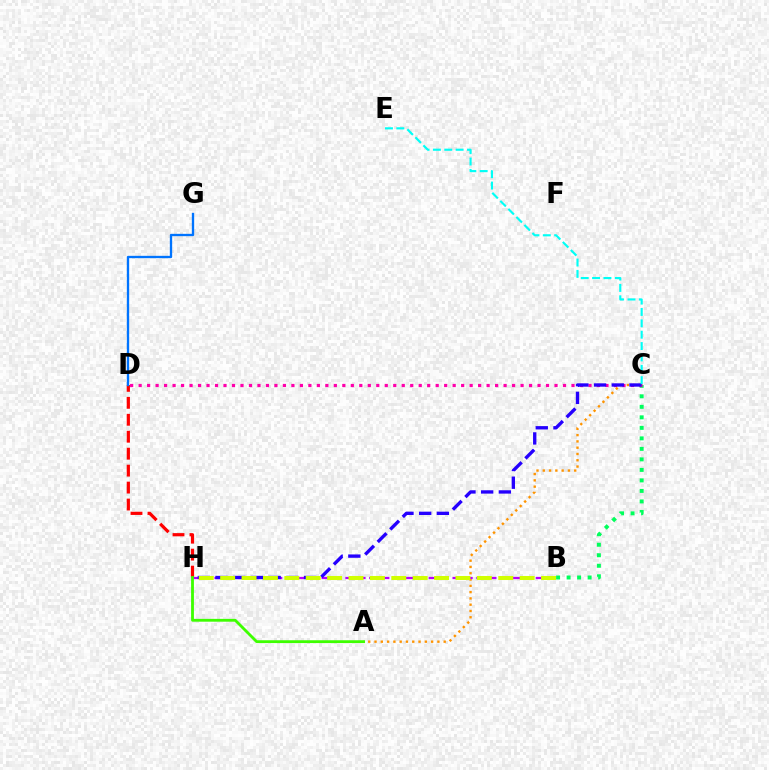{('B', 'C'): [{'color': '#00ff5c', 'line_style': 'dotted', 'thickness': 2.86}], ('C', 'D'): [{'color': '#ff00ac', 'line_style': 'dotted', 'thickness': 2.31}], ('A', 'C'): [{'color': '#ff9400', 'line_style': 'dotted', 'thickness': 1.71}], ('B', 'H'): [{'color': '#b900ff', 'line_style': 'dashed', 'thickness': 1.62}, {'color': '#d1ff00', 'line_style': 'dashed', 'thickness': 2.91}], ('C', 'H'): [{'color': '#2500ff', 'line_style': 'dashed', 'thickness': 2.41}], ('D', 'H'): [{'color': '#ff0000', 'line_style': 'dashed', 'thickness': 2.3}], ('D', 'G'): [{'color': '#0074ff', 'line_style': 'solid', 'thickness': 1.67}], ('A', 'H'): [{'color': '#3dff00', 'line_style': 'solid', 'thickness': 2.03}], ('C', 'E'): [{'color': '#00fff6', 'line_style': 'dashed', 'thickness': 1.54}]}